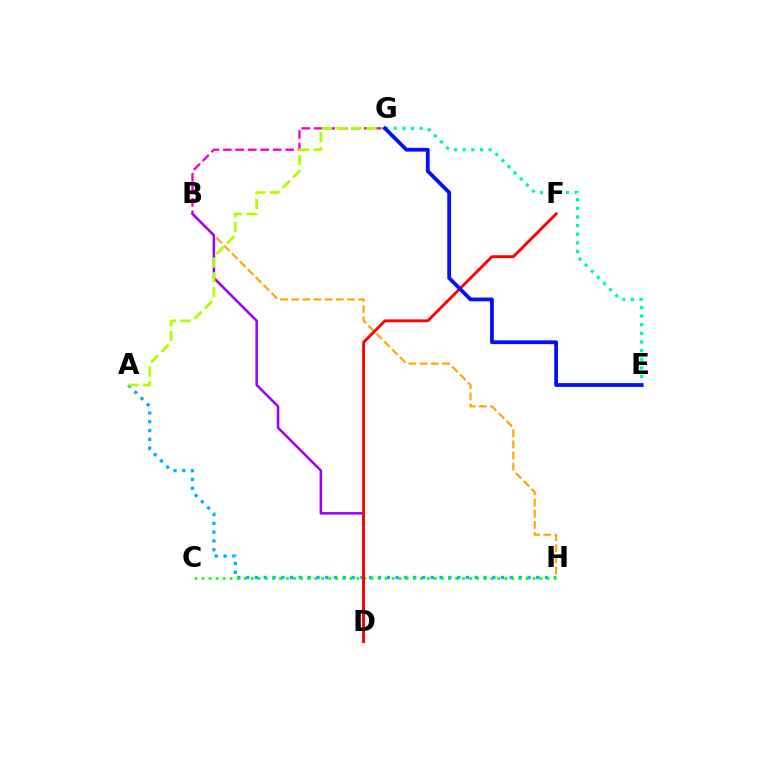{('B', 'H'): [{'color': '#ffa500', 'line_style': 'dashed', 'thickness': 1.52}], ('E', 'G'): [{'color': '#00ff9d', 'line_style': 'dotted', 'thickness': 2.35}, {'color': '#0010ff', 'line_style': 'solid', 'thickness': 2.73}], ('A', 'H'): [{'color': '#00b5ff', 'line_style': 'dotted', 'thickness': 2.39}], ('B', 'G'): [{'color': '#ff00bd', 'line_style': 'dashed', 'thickness': 1.7}], ('B', 'D'): [{'color': '#9b00ff', 'line_style': 'solid', 'thickness': 1.81}], ('C', 'H'): [{'color': '#08ff00', 'line_style': 'dotted', 'thickness': 1.91}], ('D', 'F'): [{'color': '#ff0000', 'line_style': 'solid', 'thickness': 2.06}], ('A', 'G'): [{'color': '#b3ff00', 'line_style': 'dashed', 'thickness': 2.01}]}